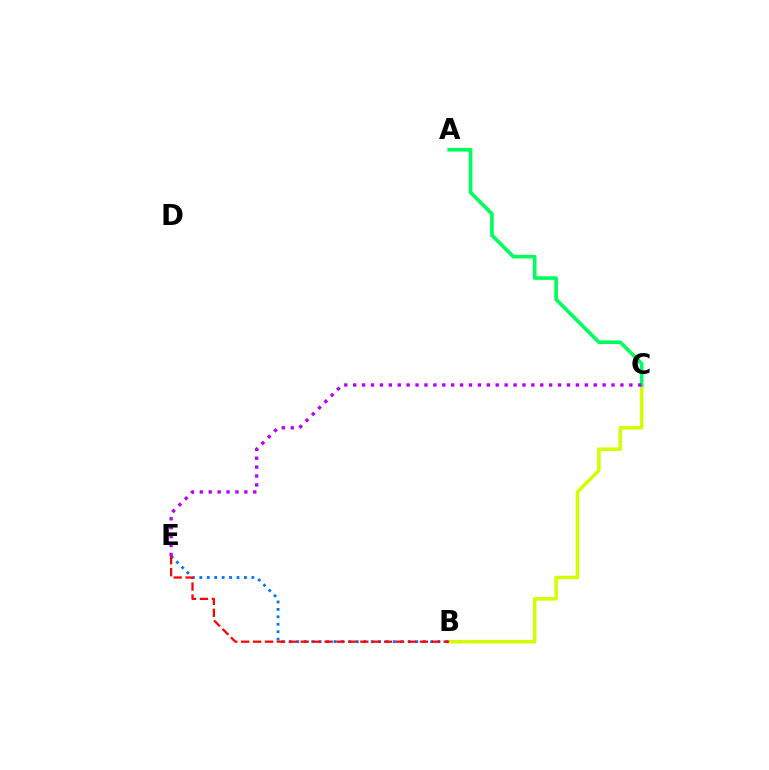{('B', 'C'): [{'color': '#d1ff00', 'line_style': 'solid', 'thickness': 2.52}], ('A', 'C'): [{'color': '#00ff5c', 'line_style': 'solid', 'thickness': 2.61}], ('B', 'E'): [{'color': '#0074ff', 'line_style': 'dotted', 'thickness': 2.02}, {'color': '#ff0000', 'line_style': 'dashed', 'thickness': 1.62}], ('C', 'E'): [{'color': '#b900ff', 'line_style': 'dotted', 'thickness': 2.42}]}